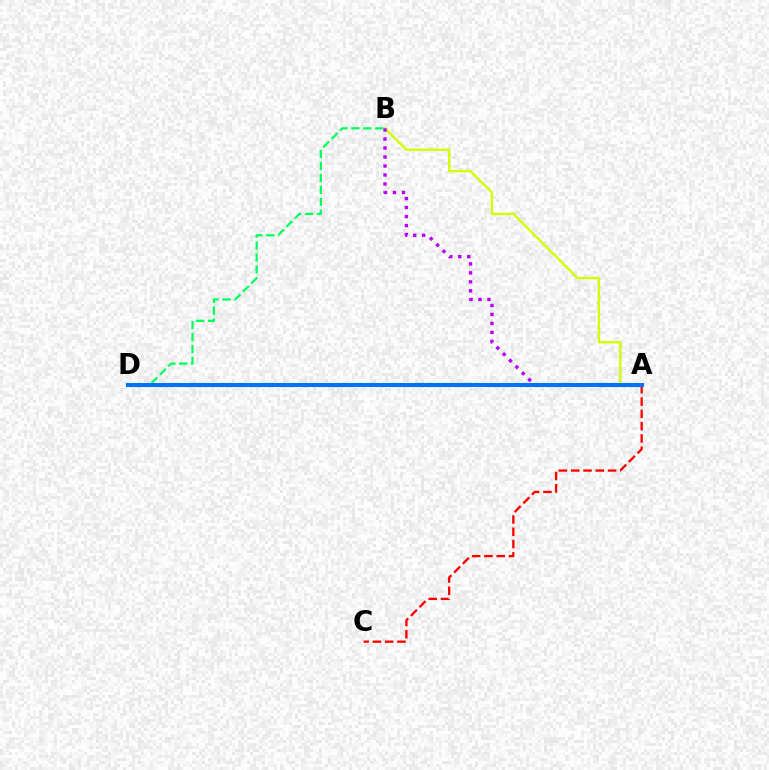{('A', 'B'): [{'color': '#d1ff00', 'line_style': 'solid', 'thickness': 1.69}, {'color': '#b900ff', 'line_style': 'dotted', 'thickness': 2.44}], ('B', 'D'): [{'color': '#00ff5c', 'line_style': 'dashed', 'thickness': 1.62}], ('A', 'C'): [{'color': '#ff0000', 'line_style': 'dashed', 'thickness': 1.67}], ('A', 'D'): [{'color': '#0074ff', 'line_style': 'solid', 'thickness': 2.93}]}